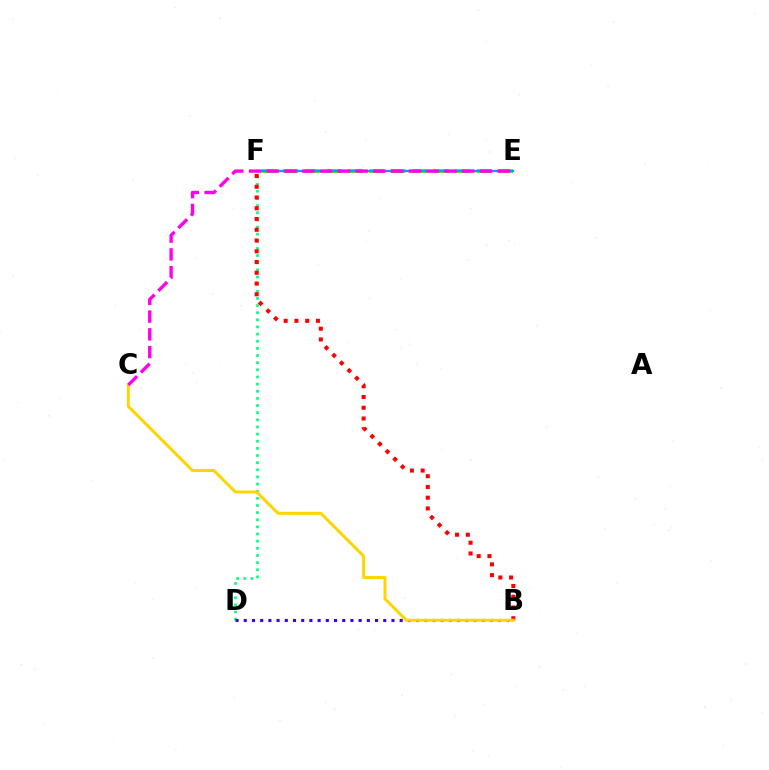{('D', 'F'): [{'color': '#00ff86', 'line_style': 'dotted', 'thickness': 1.94}], ('E', 'F'): [{'color': '#4fff00', 'line_style': 'dashed', 'thickness': 2.92}, {'color': '#009eff', 'line_style': 'solid', 'thickness': 1.66}], ('B', 'F'): [{'color': '#ff0000', 'line_style': 'dotted', 'thickness': 2.92}], ('B', 'D'): [{'color': '#3700ff', 'line_style': 'dotted', 'thickness': 2.23}], ('B', 'C'): [{'color': '#ffd500', 'line_style': 'solid', 'thickness': 2.14}], ('C', 'E'): [{'color': '#ff00ed', 'line_style': 'dashed', 'thickness': 2.41}]}